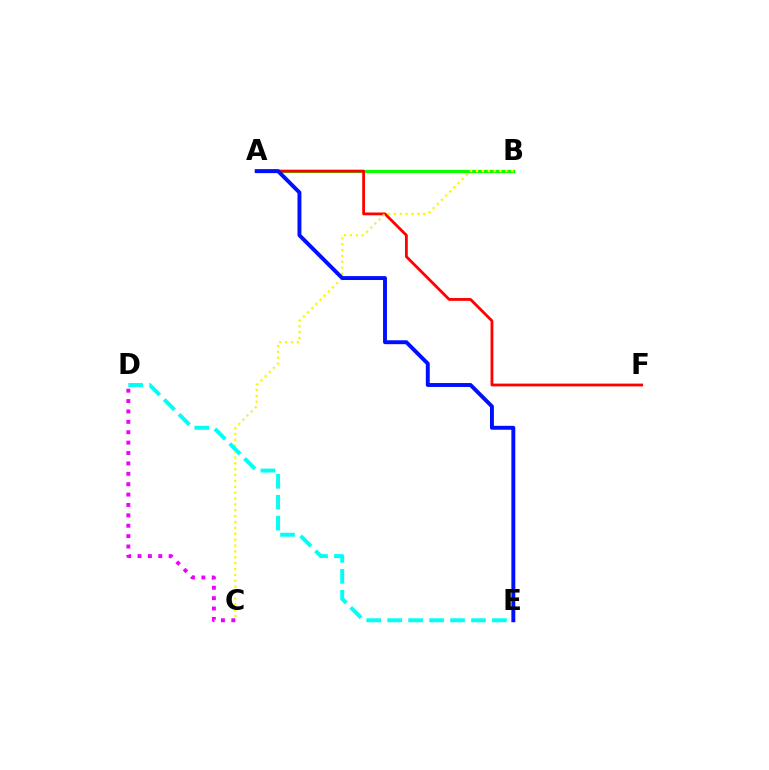{('A', 'B'): [{'color': '#08ff00', 'line_style': 'solid', 'thickness': 2.31}], ('A', 'F'): [{'color': '#ff0000', 'line_style': 'solid', 'thickness': 2.01}], ('B', 'C'): [{'color': '#fcf500', 'line_style': 'dotted', 'thickness': 1.6}], ('D', 'E'): [{'color': '#00fff6', 'line_style': 'dashed', 'thickness': 2.85}], ('C', 'D'): [{'color': '#ee00ff', 'line_style': 'dotted', 'thickness': 2.82}], ('A', 'E'): [{'color': '#0010ff', 'line_style': 'solid', 'thickness': 2.82}]}